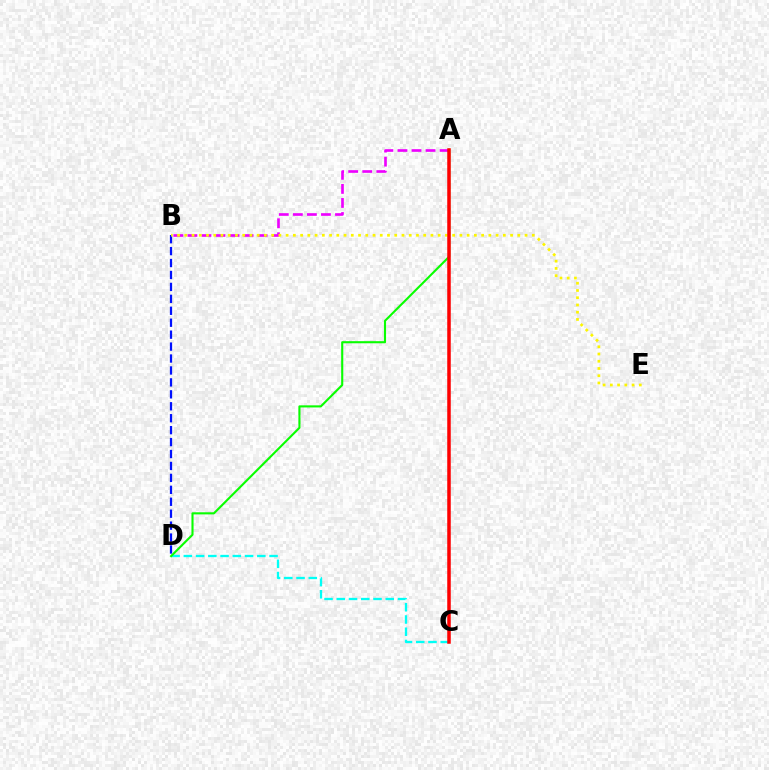{('C', 'D'): [{'color': '#00fff6', 'line_style': 'dashed', 'thickness': 1.66}], ('A', 'B'): [{'color': '#ee00ff', 'line_style': 'dashed', 'thickness': 1.91}], ('B', 'D'): [{'color': '#0010ff', 'line_style': 'dashed', 'thickness': 1.62}], ('A', 'D'): [{'color': '#08ff00', 'line_style': 'solid', 'thickness': 1.52}], ('B', 'E'): [{'color': '#fcf500', 'line_style': 'dotted', 'thickness': 1.97}], ('A', 'C'): [{'color': '#ff0000', 'line_style': 'solid', 'thickness': 2.53}]}